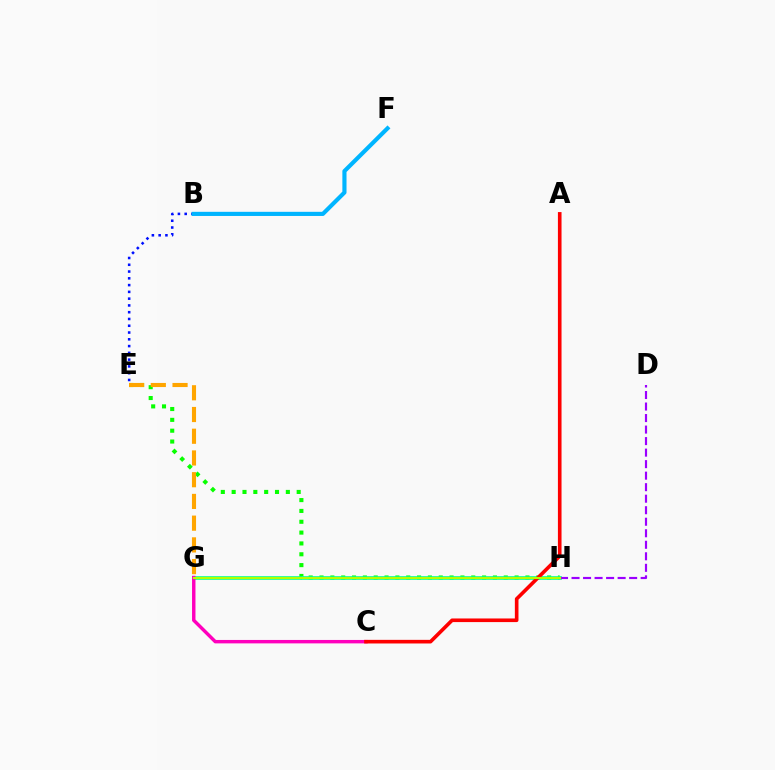{('B', 'E'): [{'color': '#0010ff', 'line_style': 'dotted', 'thickness': 1.84}], ('E', 'H'): [{'color': '#08ff00', 'line_style': 'dotted', 'thickness': 2.94}], ('E', 'G'): [{'color': '#ffa500', 'line_style': 'dashed', 'thickness': 2.95}], ('G', 'H'): [{'color': '#00ff9d', 'line_style': 'solid', 'thickness': 2.61}, {'color': '#b3ff00', 'line_style': 'solid', 'thickness': 1.53}], ('B', 'F'): [{'color': '#00b5ff', 'line_style': 'solid', 'thickness': 2.99}], ('D', 'H'): [{'color': '#9b00ff', 'line_style': 'dashed', 'thickness': 1.56}], ('C', 'G'): [{'color': '#ff00bd', 'line_style': 'solid', 'thickness': 2.47}], ('A', 'C'): [{'color': '#ff0000', 'line_style': 'solid', 'thickness': 2.61}]}